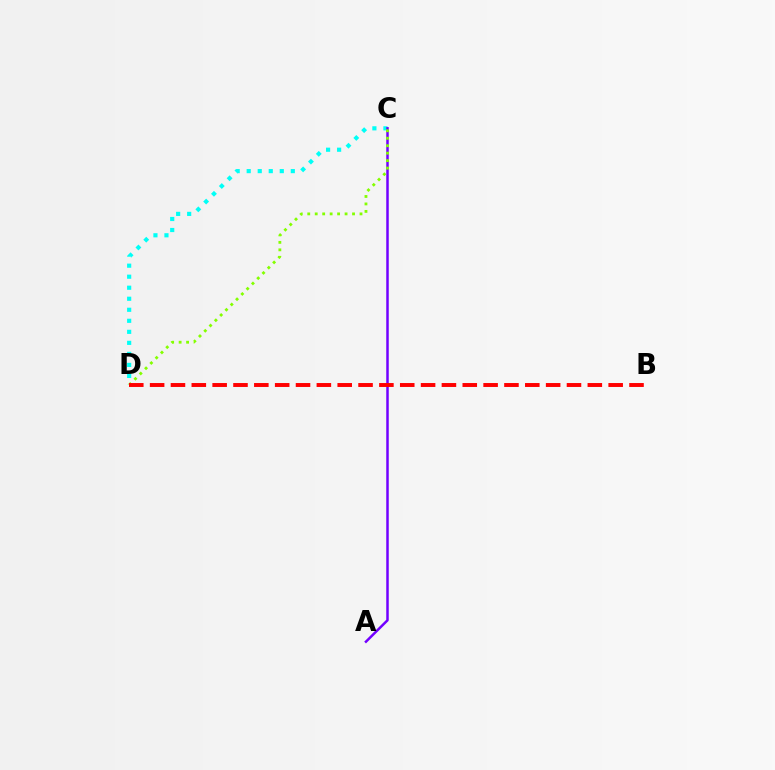{('C', 'D'): [{'color': '#00fff6', 'line_style': 'dotted', 'thickness': 3.0}, {'color': '#84ff00', 'line_style': 'dotted', 'thickness': 2.03}], ('A', 'C'): [{'color': '#7200ff', 'line_style': 'solid', 'thickness': 1.79}], ('B', 'D'): [{'color': '#ff0000', 'line_style': 'dashed', 'thickness': 2.83}]}